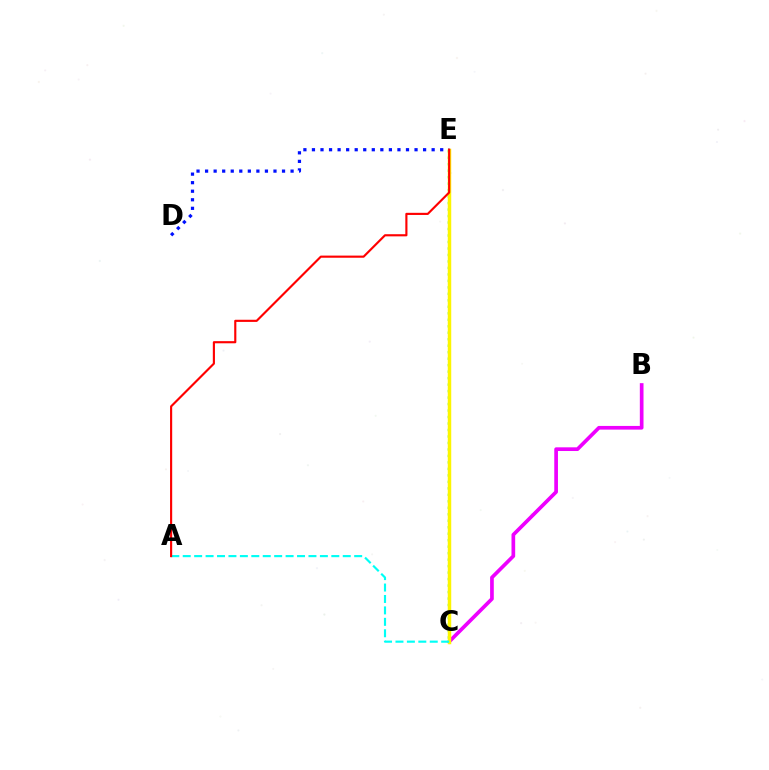{('B', 'C'): [{'color': '#ee00ff', 'line_style': 'solid', 'thickness': 2.65}], ('C', 'E'): [{'color': '#08ff00', 'line_style': 'dotted', 'thickness': 1.76}, {'color': '#fcf500', 'line_style': 'solid', 'thickness': 2.49}], ('D', 'E'): [{'color': '#0010ff', 'line_style': 'dotted', 'thickness': 2.32}], ('A', 'C'): [{'color': '#00fff6', 'line_style': 'dashed', 'thickness': 1.55}], ('A', 'E'): [{'color': '#ff0000', 'line_style': 'solid', 'thickness': 1.54}]}